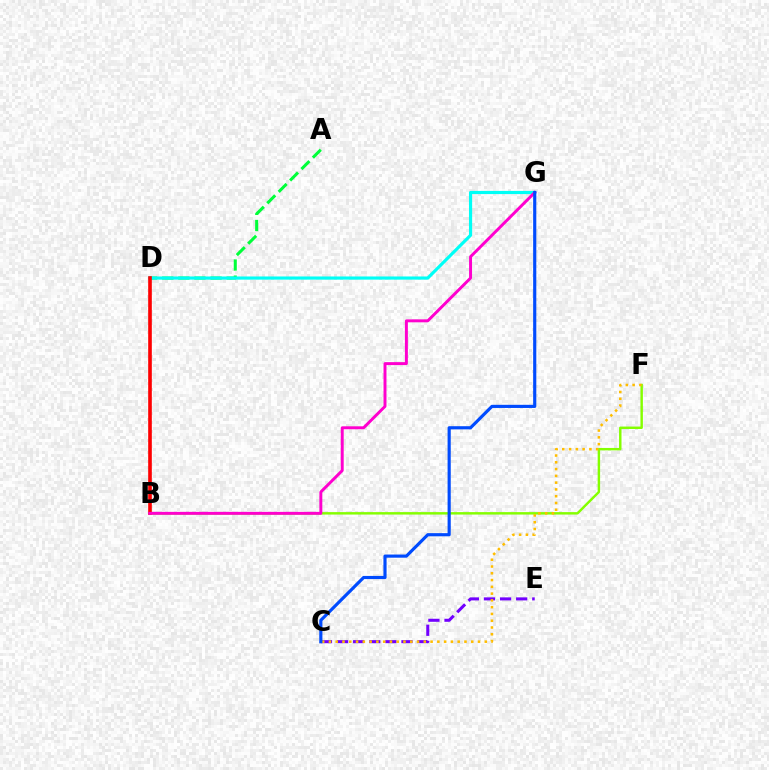{('C', 'E'): [{'color': '#7200ff', 'line_style': 'dashed', 'thickness': 2.19}], ('B', 'F'): [{'color': '#84ff00', 'line_style': 'solid', 'thickness': 1.76}], ('A', 'D'): [{'color': '#00ff39', 'line_style': 'dashed', 'thickness': 2.19}], ('D', 'G'): [{'color': '#00fff6', 'line_style': 'solid', 'thickness': 2.28}], ('B', 'D'): [{'color': '#ff0000', 'line_style': 'solid', 'thickness': 2.61}], ('B', 'G'): [{'color': '#ff00cf', 'line_style': 'solid', 'thickness': 2.12}], ('C', 'F'): [{'color': '#ffbd00', 'line_style': 'dotted', 'thickness': 1.84}], ('C', 'G'): [{'color': '#004bff', 'line_style': 'solid', 'thickness': 2.27}]}